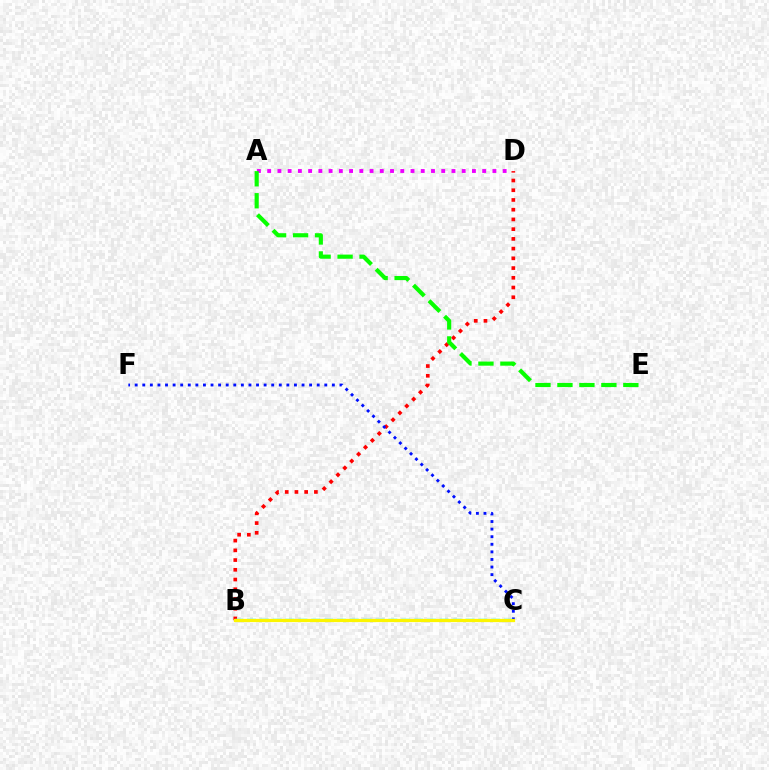{('B', 'D'): [{'color': '#ff0000', 'line_style': 'dotted', 'thickness': 2.64}], ('A', 'D'): [{'color': '#ee00ff', 'line_style': 'dotted', 'thickness': 2.78}], ('C', 'F'): [{'color': '#0010ff', 'line_style': 'dotted', 'thickness': 2.06}], ('B', 'C'): [{'color': '#00fff6', 'line_style': 'dashed', 'thickness': 1.75}, {'color': '#fcf500', 'line_style': 'solid', 'thickness': 2.32}], ('A', 'E'): [{'color': '#08ff00', 'line_style': 'dashed', 'thickness': 2.98}]}